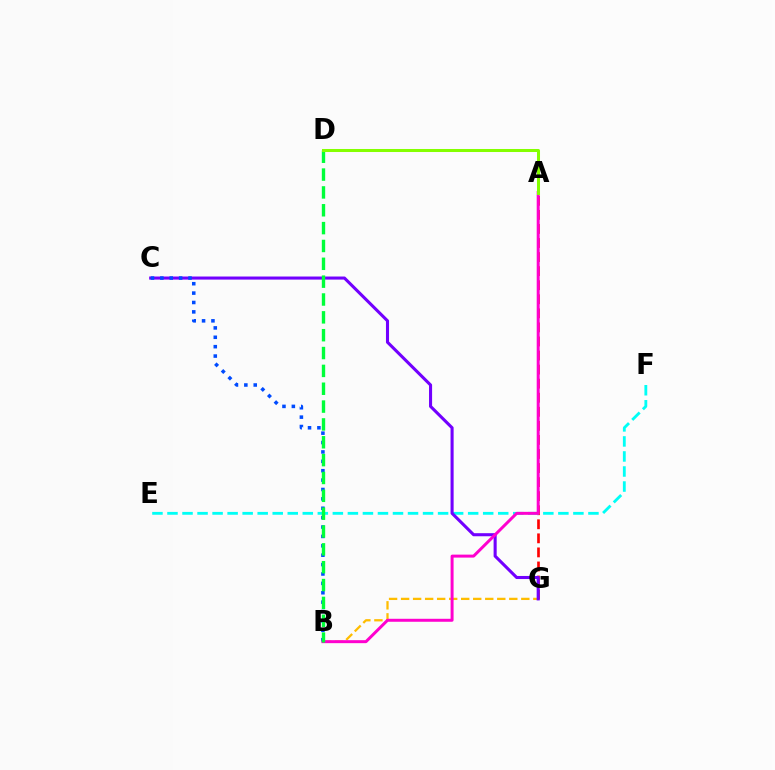{('A', 'G'): [{'color': '#ff0000', 'line_style': 'dashed', 'thickness': 1.91}], ('E', 'F'): [{'color': '#00fff6', 'line_style': 'dashed', 'thickness': 2.04}], ('B', 'G'): [{'color': '#ffbd00', 'line_style': 'dashed', 'thickness': 1.63}], ('C', 'G'): [{'color': '#7200ff', 'line_style': 'solid', 'thickness': 2.21}], ('B', 'C'): [{'color': '#004bff', 'line_style': 'dotted', 'thickness': 2.55}], ('A', 'B'): [{'color': '#ff00cf', 'line_style': 'solid', 'thickness': 2.14}], ('B', 'D'): [{'color': '#00ff39', 'line_style': 'dashed', 'thickness': 2.42}], ('A', 'D'): [{'color': '#84ff00', 'line_style': 'solid', 'thickness': 2.18}]}